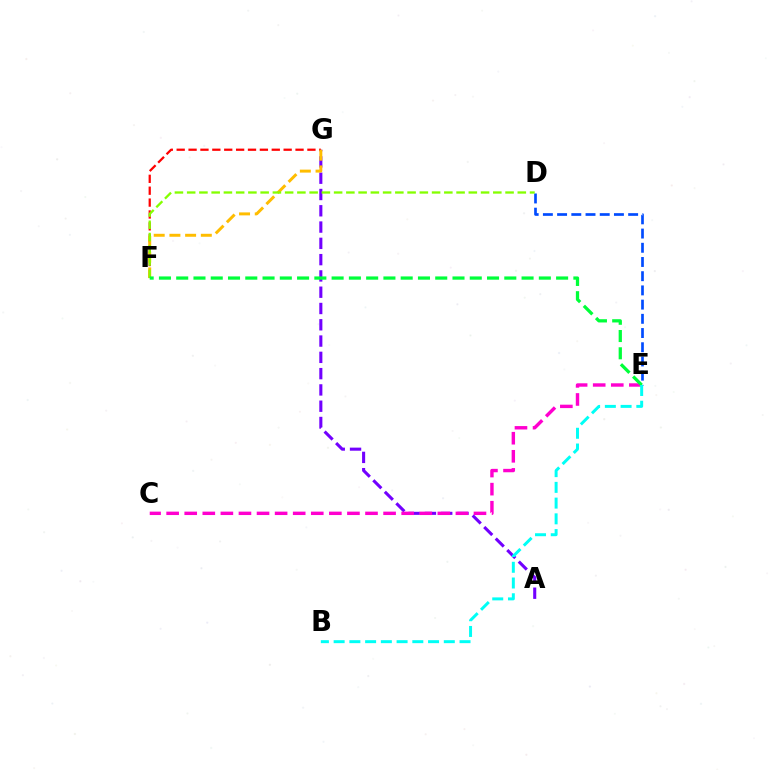{('A', 'G'): [{'color': '#7200ff', 'line_style': 'dashed', 'thickness': 2.21}], ('F', 'G'): [{'color': '#ff0000', 'line_style': 'dashed', 'thickness': 1.61}, {'color': '#ffbd00', 'line_style': 'dashed', 'thickness': 2.13}], ('D', 'E'): [{'color': '#004bff', 'line_style': 'dashed', 'thickness': 1.93}], ('C', 'E'): [{'color': '#ff00cf', 'line_style': 'dashed', 'thickness': 2.46}], ('D', 'F'): [{'color': '#84ff00', 'line_style': 'dashed', 'thickness': 1.66}], ('E', 'F'): [{'color': '#00ff39', 'line_style': 'dashed', 'thickness': 2.35}], ('B', 'E'): [{'color': '#00fff6', 'line_style': 'dashed', 'thickness': 2.14}]}